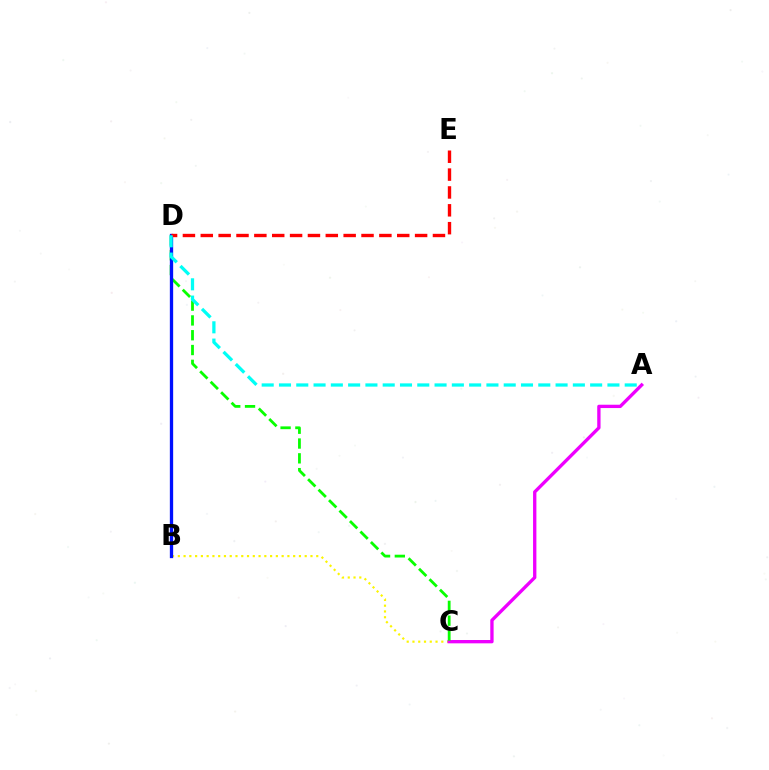{('B', 'C'): [{'color': '#fcf500', 'line_style': 'dotted', 'thickness': 1.57}], ('A', 'C'): [{'color': '#ee00ff', 'line_style': 'solid', 'thickness': 2.4}], ('C', 'D'): [{'color': '#08ff00', 'line_style': 'dashed', 'thickness': 2.01}], ('B', 'D'): [{'color': '#0010ff', 'line_style': 'solid', 'thickness': 2.38}], ('D', 'E'): [{'color': '#ff0000', 'line_style': 'dashed', 'thickness': 2.43}], ('A', 'D'): [{'color': '#00fff6', 'line_style': 'dashed', 'thickness': 2.35}]}